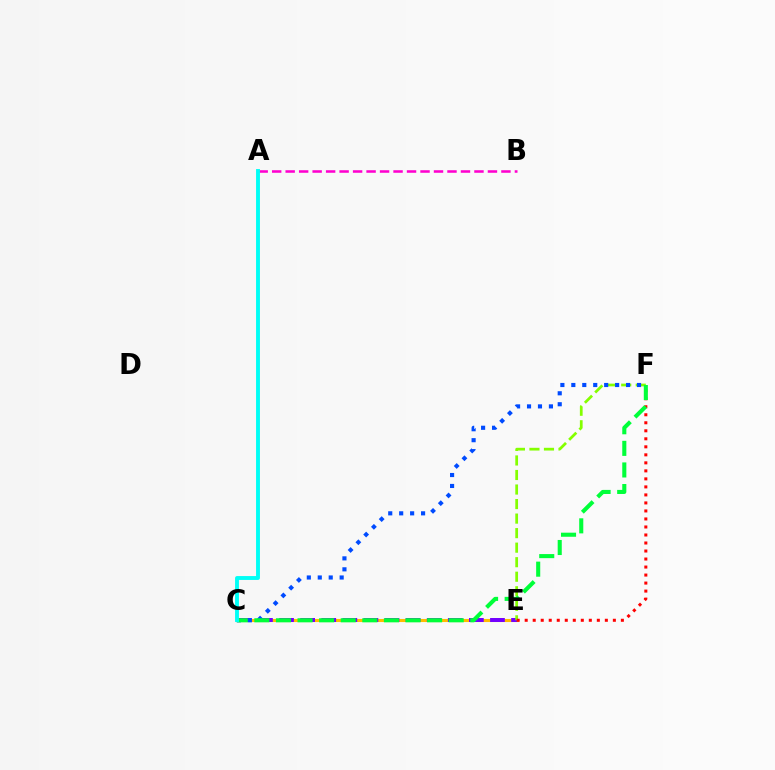{('C', 'E'): [{'color': '#ffbd00', 'line_style': 'solid', 'thickness': 2.23}, {'color': '#7200ff', 'line_style': 'dashed', 'thickness': 2.87}], ('E', 'F'): [{'color': '#84ff00', 'line_style': 'dashed', 'thickness': 1.97}, {'color': '#ff0000', 'line_style': 'dotted', 'thickness': 2.18}], ('C', 'F'): [{'color': '#004bff', 'line_style': 'dotted', 'thickness': 2.97}, {'color': '#00ff39', 'line_style': 'dashed', 'thickness': 2.93}], ('A', 'B'): [{'color': '#ff00cf', 'line_style': 'dashed', 'thickness': 1.83}], ('A', 'C'): [{'color': '#00fff6', 'line_style': 'solid', 'thickness': 2.8}]}